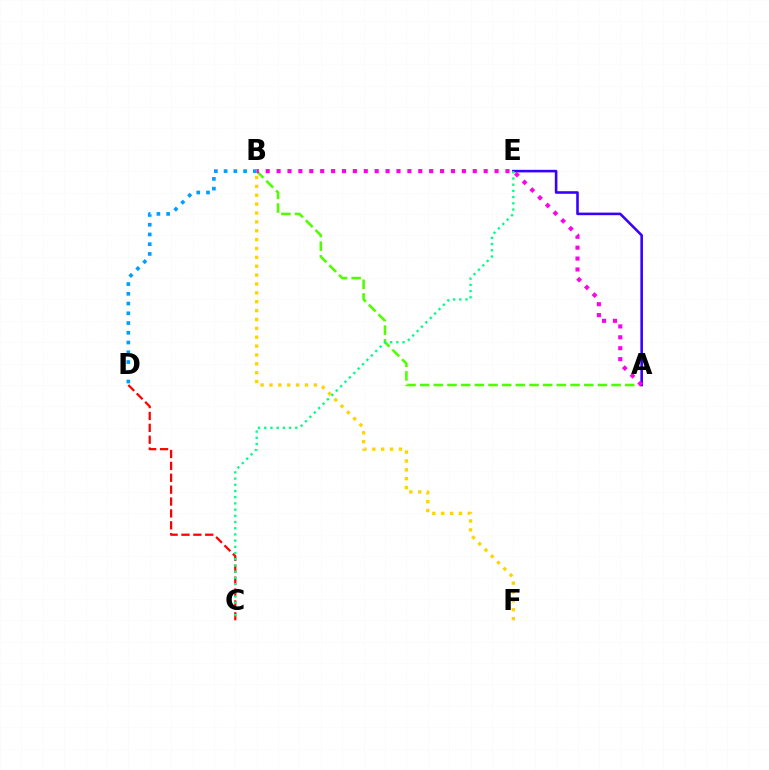{('B', 'D'): [{'color': '#009eff', 'line_style': 'dotted', 'thickness': 2.65}], ('A', 'B'): [{'color': '#4fff00', 'line_style': 'dashed', 'thickness': 1.86}, {'color': '#ff00ed', 'line_style': 'dotted', 'thickness': 2.96}], ('B', 'F'): [{'color': '#ffd500', 'line_style': 'dotted', 'thickness': 2.41}], ('A', 'E'): [{'color': '#3700ff', 'line_style': 'solid', 'thickness': 1.86}], ('C', 'D'): [{'color': '#ff0000', 'line_style': 'dashed', 'thickness': 1.61}], ('C', 'E'): [{'color': '#00ff86', 'line_style': 'dotted', 'thickness': 1.69}]}